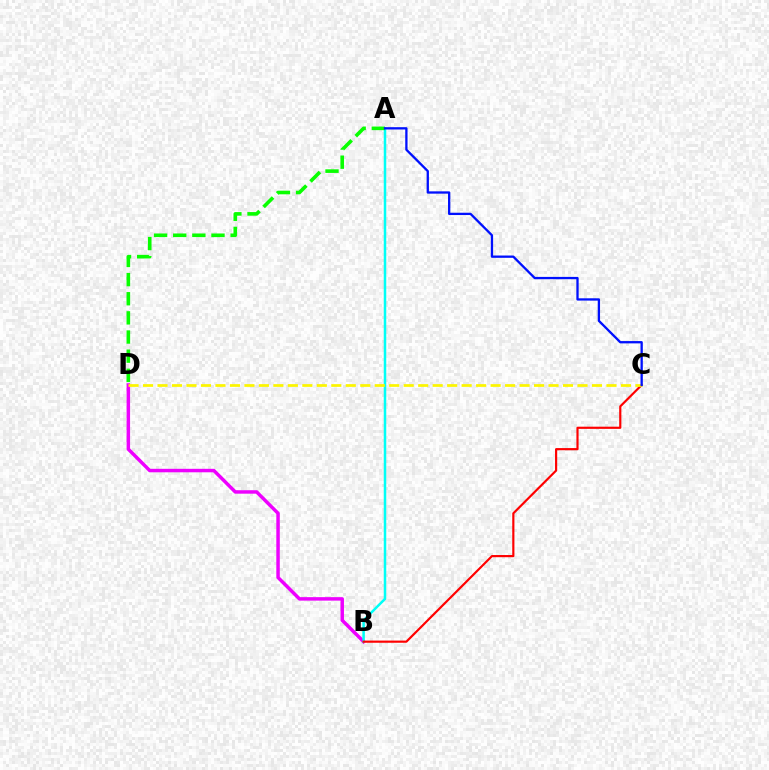{('B', 'D'): [{'color': '#ee00ff', 'line_style': 'solid', 'thickness': 2.5}], ('A', 'B'): [{'color': '#00fff6', 'line_style': 'solid', 'thickness': 1.81}], ('B', 'C'): [{'color': '#ff0000', 'line_style': 'solid', 'thickness': 1.57}], ('A', 'D'): [{'color': '#08ff00', 'line_style': 'dashed', 'thickness': 2.6}], ('C', 'D'): [{'color': '#fcf500', 'line_style': 'dashed', 'thickness': 1.97}], ('A', 'C'): [{'color': '#0010ff', 'line_style': 'solid', 'thickness': 1.66}]}